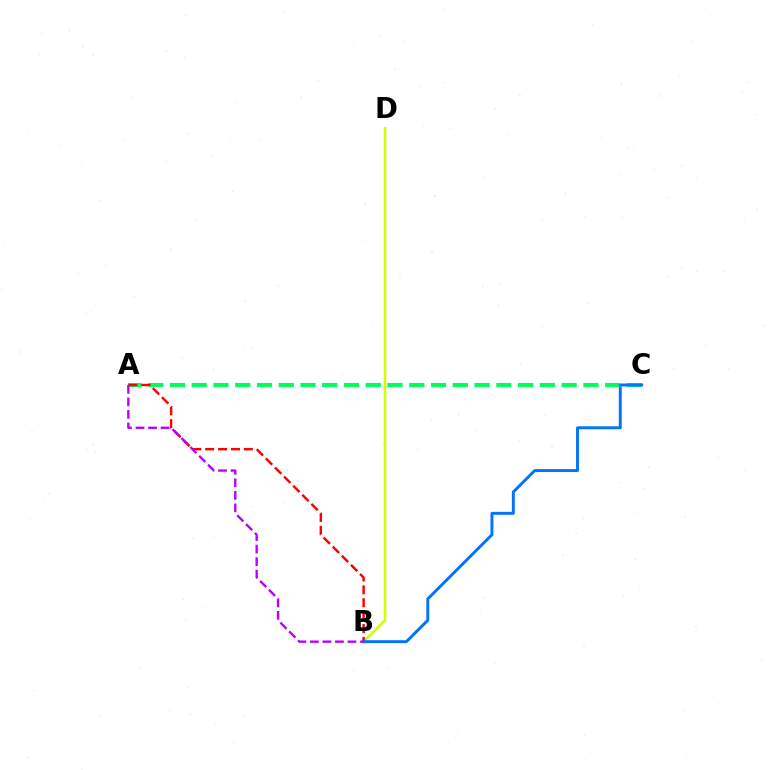{('B', 'D'): [{'color': '#d1ff00', 'line_style': 'solid', 'thickness': 1.9}], ('A', 'C'): [{'color': '#00ff5c', 'line_style': 'dashed', 'thickness': 2.96}], ('A', 'B'): [{'color': '#ff0000', 'line_style': 'dashed', 'thickness': 1.75}, {'color': '#b900ff', 'line_style': 'dashed', 'thickness': 1.7}], ('B', 'C'): [{'color': '#0074ff', 'line_style': 'solid', 'thickness': 2.11}]}